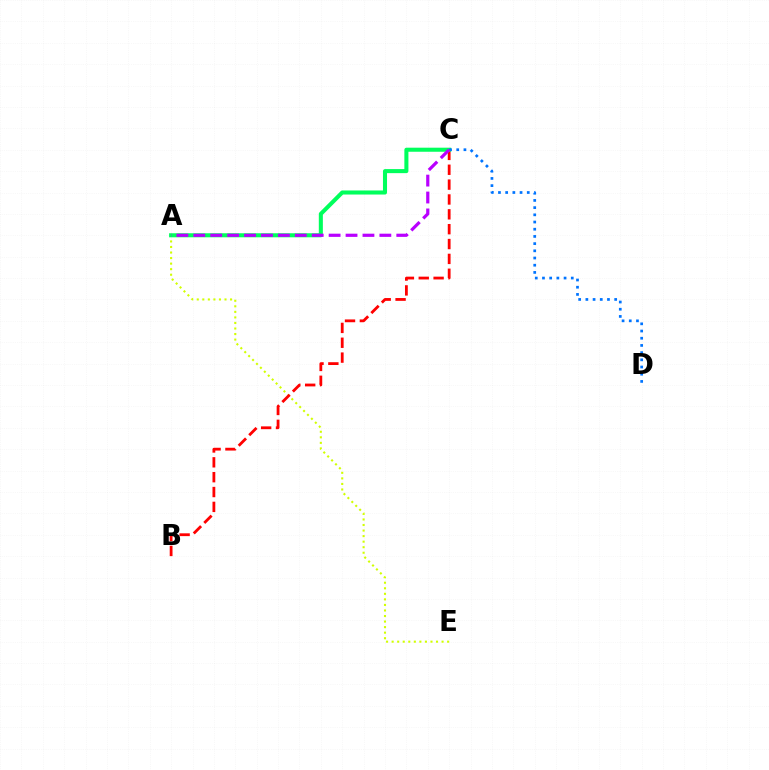{('A', 'E'): [{'color': '#d1ff00', 'line_style': 'dotted', 'thickness': 1.51}], ('B', 'C'): [{'color': '#ff0000', 'line_style': 'dashed', 'thickness': 2.02}], ('A', 'C'): [{'color': '#00ff5c', 'line_style': 'solid', 'thickness': 2.92}, {'color': '#b900ff', 'line_style': 'dashed', 'thickness': 2.3}], ('C', 'D'): [{'color': '#0074ff', 'line_style': 'dotted', 'thickness': 1.96}]}